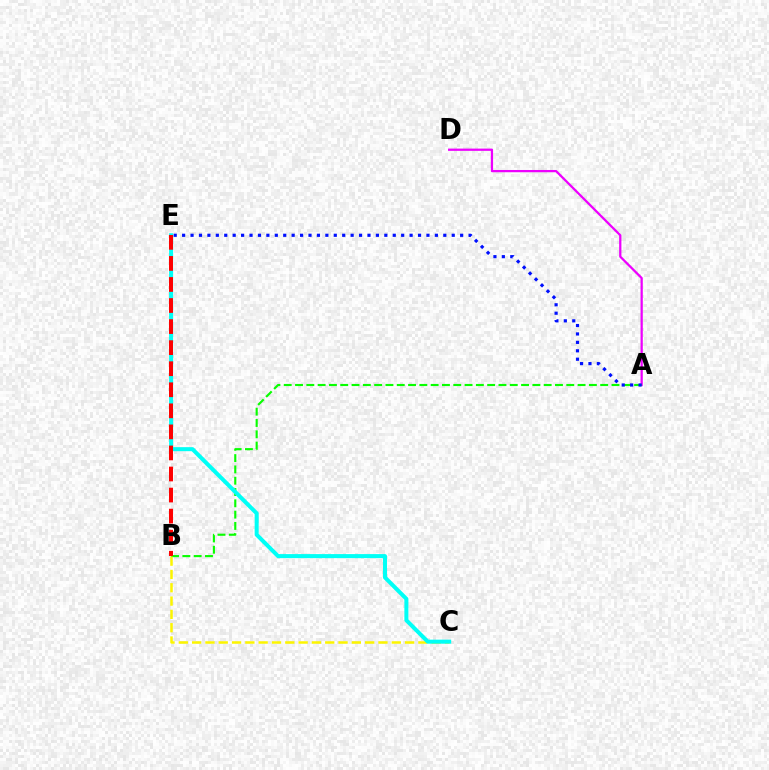{('A', 'D'): [{'color': '#ee00ff', 'line_style': 'solid', 'thickness': 1.62}], ('A', 'B'): [{'color': '#08ff00', 'line_style': 'dashed', 'thickness': 1.54}], ('B', 'C'): [{'color': '#fcf500', 'line_style': 'dashed', 'thickness': 1.81}], ('A', 'E'): [{'color': '#0010ff', 'line_style': 'dotted', 'thickness': 2.29}], ('C', 'E'): [{'color': '#00fff6', 'line_style': 'solid', 'thickness': 2.9}], ('B', 'E'): [{'color': '#ff0000', 'line_style': 'dashed', 'thickness': 2.86}]}